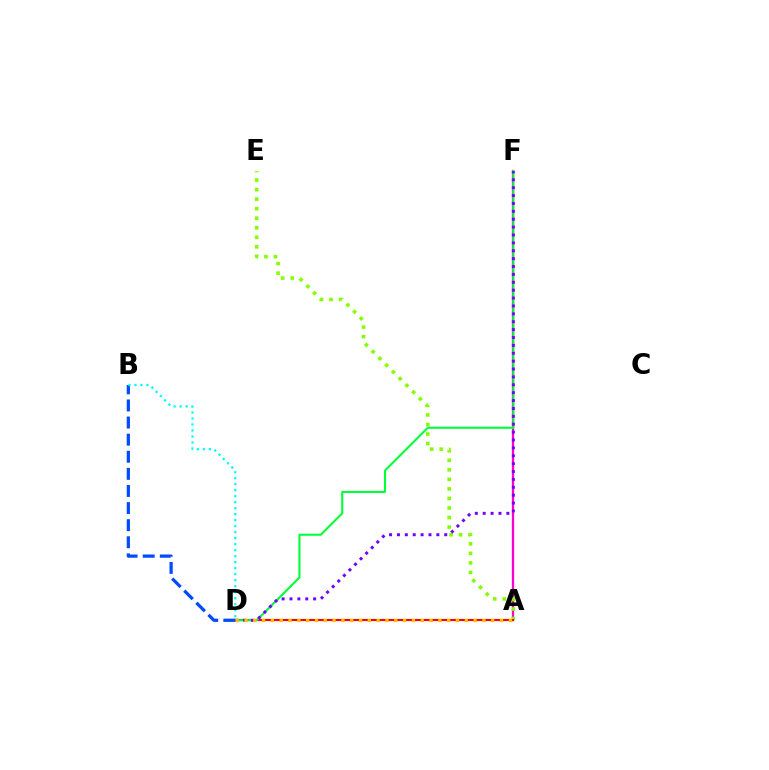{('A', 'F'): [{'color': '#ff00cf', 'line_style': 'solid', 'thickness': 1.64}], ('A', 'E'): [{'color': '#84ff00', 'line_style': 'dotted', 'thickness': 2.59}], ('A', 'D'): [{'color': '#ff0000', 'line_style': 'solid', 'thickness': 1.53}, {'color': '#ffbd00', 'line_style': 'dotted', 'thickness': 2.39}], ('D', 'F'): [{'color': '#00ff39', 'line_style': 'solid', 'thickness': 1.5}, {'color': '#7200ff', 'line_style': 'dotted', 'thickness': 2.14}], ('B', 'D'): [{'color': '#004bff', 'line_style': 'dashed', 'thickness': 2.32}, {'color': '#00fff6', 'line_style': 'dotted', 'thickness': 1.63}]}